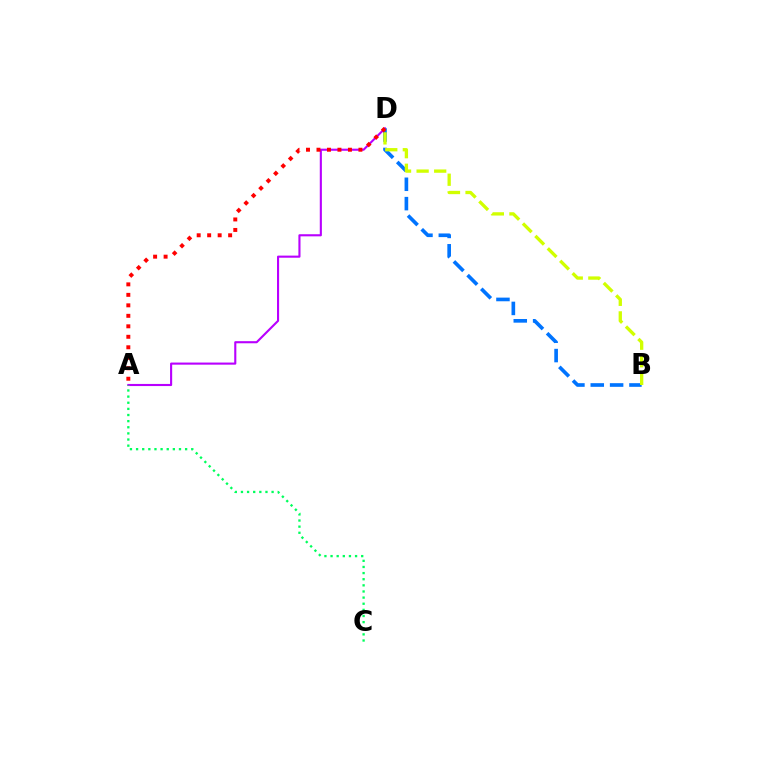{('A', 'D'): [{'color': '#b900ff', 'line_style': 'solid', 'thickness': 1.52}, {'color': '#ff0000', 'line_style': 'dotted', 'thickness': 2.85}], ('B', 'D'): [{'color': '#0074ff', 'line_style': 'dashed', 'thickness': 2.63}, {'color': '#d1ff00', 'line_style': 'dashed', 'thickness': 2.39}], ('A', 'C'): [{'color': '#00ff5c', 'line_style': 'dotted', 'thickness': 1.67}]}